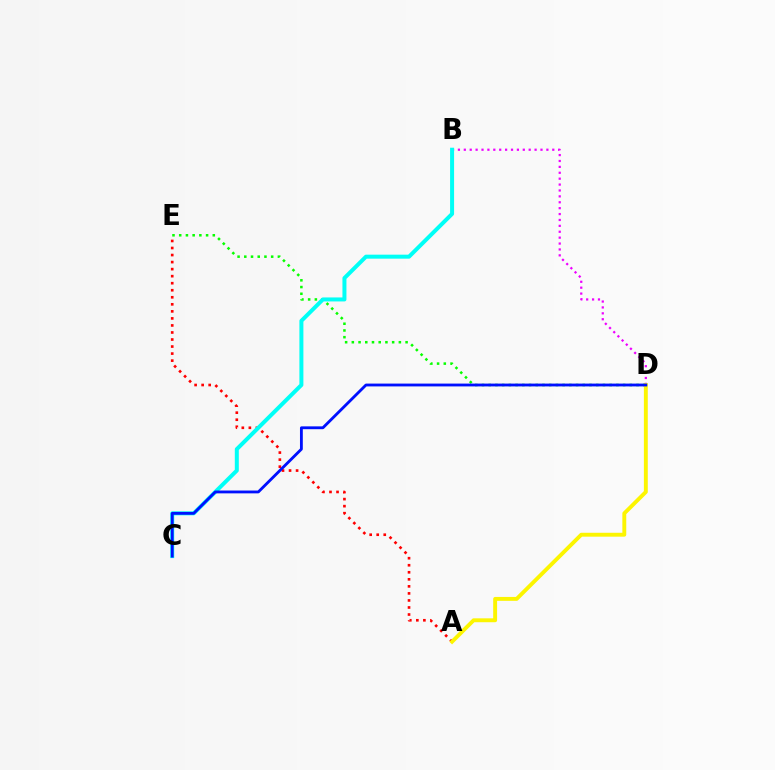{('D', 'E'): [{'color': '#08ff00', 'line_style': 'dotted', 'thickness': 1.83}], ('B', 'D'): [{'color': '#ee00ff', 'line_style': 'dotted', 'thickness': 1.6}], ('A', 'E'): [{'color': '#ff0000', 'line_style': 'dotted', 'thickness': 1.91}], ('B', 'C'): [{'color': '#00fff6', 'line_style': 'solid', 'thickness': 2.88}], ('A', 'D'): [{'color': '#fcf500', 'line_style': 'solid', 'thickness': 2.81}], ('C', 'D'): [{'color': '#0010ff', 'line_style': 'solid', 'thickness': 2.04}]}